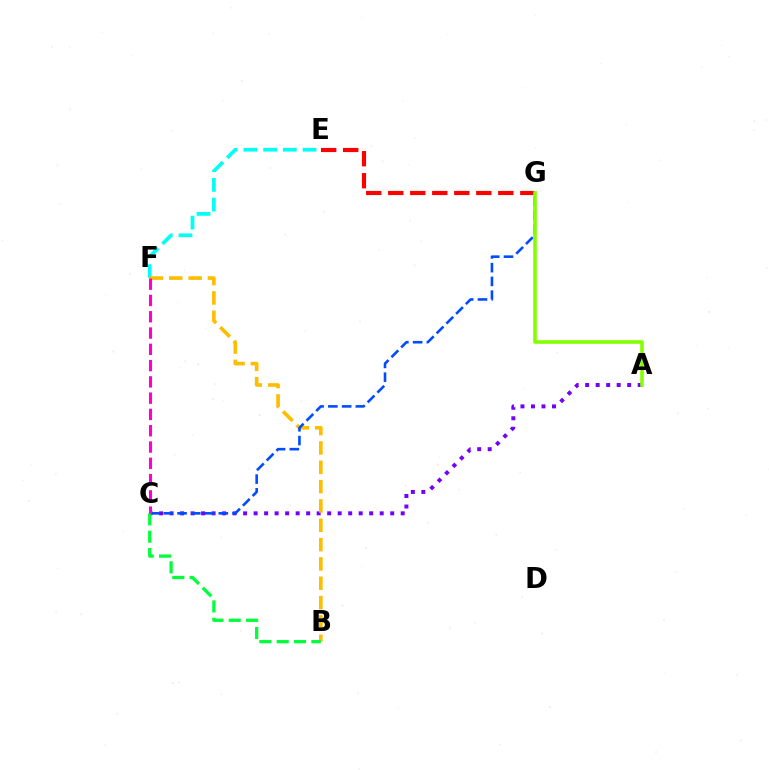{('E', 'F'): [{'color': '#00fff6', 'line_style': 'dashed', 'thickness': 2.68}], ('A', 'C'): [{'color': '#7200ff', 'line_style': 'dotted', 'thickness': 2.85}], ('B', 'F'): [{'color': '#ffbd00', 'line_style': 'dashed', 'thickness': 2.63}], ('C', 'G'): [{'color': '#004bff', 'line_style': 'dashed', 'thickness': 1.87}], ('B', 'C'): [{'color': '#00ff39', 'line_style': 'dashed', 'thickness': 2.36}], ('E', 'G'): [{'color': '#ff0000', 'line_style': 'dashed', 'thickness': 2.99}], ('C', 'F'): [{'color': '#ff00cf', 'line_style': 'dashed', 'thickness': 2.21}], ('A', 'G'): [{'color': '#84ff00', 'line_style': 'solid', 'thickness': 2.58}]}